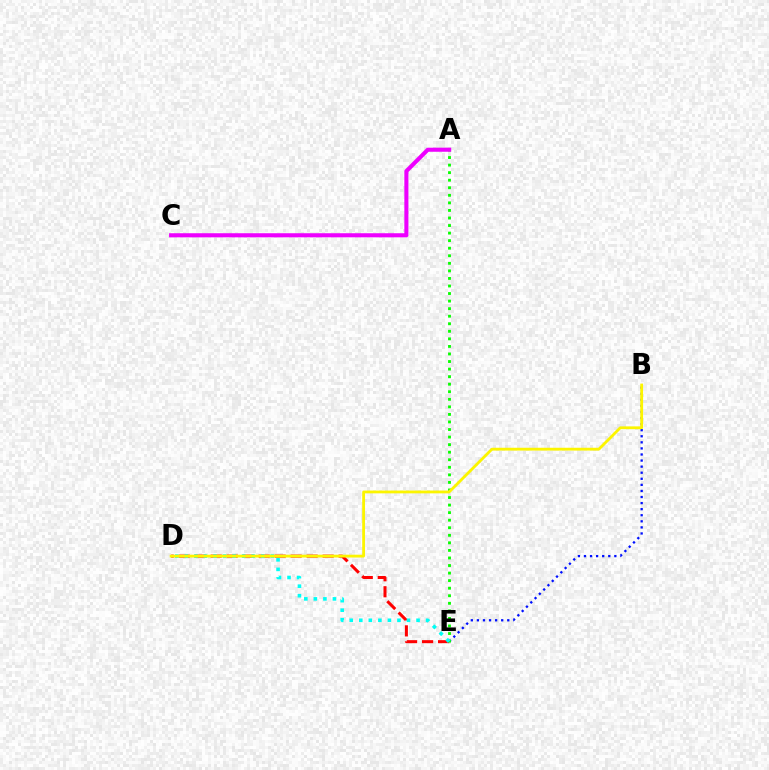{('B', 'E'): [{'color': '#0010ff', 'line_style': 'dotted', 'thickness': 1.65}], ('D', 'E'): [{'color': '#ff0000', 'line_style': 'dashed', 'thickness': 2.17}, {'color': '#00fff6', 'line_style': 'dotted', 'thickness': 2.59}], ('A', 'E'): [{'color': '#08ff00', 'line_style': 'dotted', 'thickness': 2.05}], ('A', 'C'): [{'color': '#ee00ff', 'line_style': 'solid', 'thickness': 2.94}], ('B', 'D'): [{'color': '#fcf500', 'line_style': 'solid', 'thickness': 2.03}]}